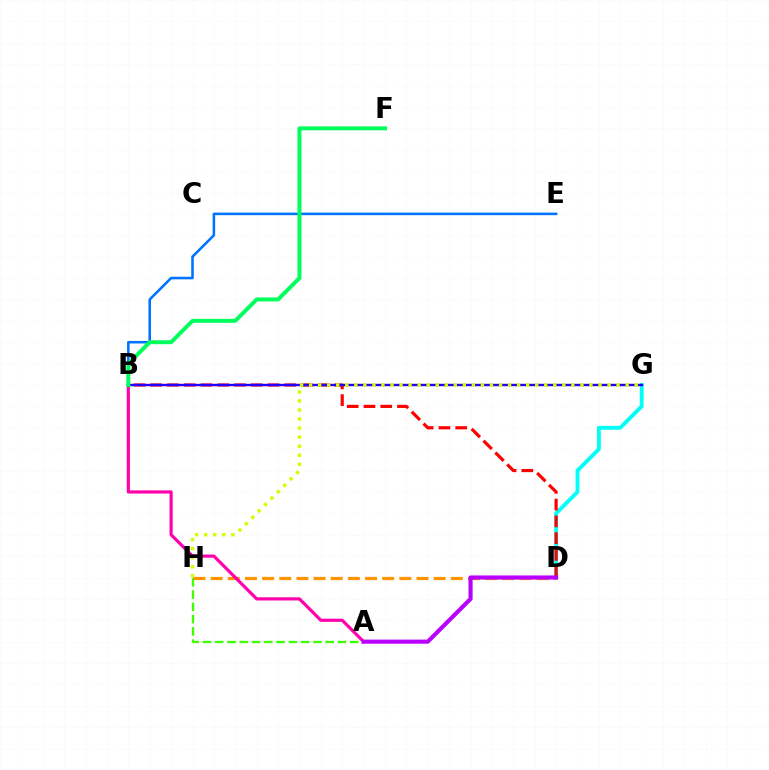{('D', 'G'): [{'color': '#00fff6', 'line_style': 'solid', 'thickness': 2.78}], ('A', 'H'): [{'color': '#3dff00', 'line_style': 'dashed', 'thickness': 1.67}], ('B', 'D'): [{'color': '#ff0000', 'line_style': 'dashed', 'thickness': 2.28}], ('B', 'G'): [{'color': '#2500ff', 'line_style': 'solid', 'thickness': 1.72}], ('B', 'E'): [{'color': '#0074ff', 'line_style': 'solid', 'thickness': 1.85}], ('G', 'H'): [{'color': '#d1ff00', 'line_style': 'dotted', 'thickness': 2.46}], ('D', 'H'): [{'color': '#ff9400', 'line_style': 'dashed', 'thickness': 2.33}], ('A', 'B'): [{'color': '#ff00ac', 'line_style': 'solid', 'thickness': 2.28}], ('A', 'D'): [{'color': '#b900ff', 'line_style': 'solid', 'thickness': 2.97}], ('B', 'F'): [{'color': '#00ff5c', 'line_style': 'solid', 'thickness': 2.85}]}